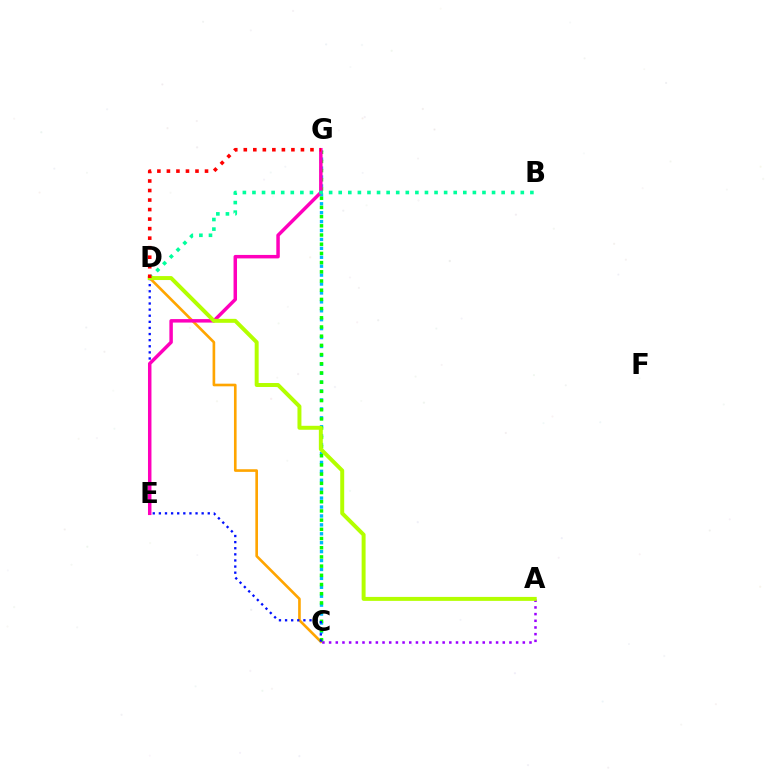{('C', 'G'): [{'color': '#00b5ff', 'line_style': 'dotted', 'thickness': 2.42}, {'color': '#08ff00', 'line_style': 'dotted', 'thickness': 2.5}], ('C', 'D'): [{'color': '#ffa500', 'line_style': 'solid', 'thickness': 1.9}, {'color': '#0010ff', 'line_style': 'dotted', 'thickness': 1.66}], ('E', 'G'): [{'color': '#ff00bd', 'line_style': 'solid', 'thickness': 2.5}], ('A', 'C'): [{'color': '#9b00ff', 'line_style': 'dotted', 'thickness': 1.81}], ('B', 'D'): [{'color': '#00ff9d', 'line_style': 'dotted', 'thickness': 2.6}], ('A', 'D'): [{'color': '#b3ff00', 'line_style': 'solid', 'thickness': 2.85}], ('D', 'G'): [{'color': '#ff0000', 'line_style': 'dotted', 'thickness': 2.59}]}